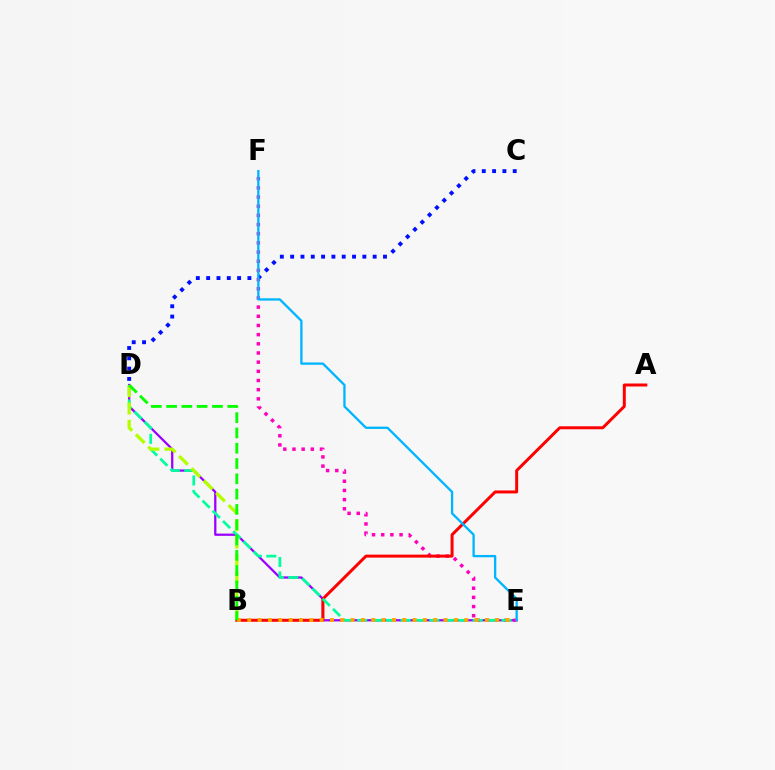{('D', 'E'): [{'color': '#9b00ff', 'line_style': 'solid', 'thickness': 1.63}, {'color': '#00ff9d', 'line_style': 'dashed', 'thickness': 1.96}], ('C', 'D'): [{'color': '#0010ff', 'line_style': 'dotted', 'thickness': 2.8}], ('E', 'F'): [{'color': '#ff00bd', 'line_style': 'dotted', 'thickness': 2.49}, {'color': '#00b5ff', 'line_style': 'solid', 'thickness': 1.67}], ('A', 'B'): [{'color': '#ff0000', 'line_style': 'solid', 'thickness': 2.14}], ('B', 'E'): [{'color': '#ffa500', 'line_style': 'dotted', 'thickness': 2.81}], ('B', 'D'): [{'color': '#b3ff00', 'line_style': 'dashed', 'thickness': 2.36}, {'color': '#08ff00', 'line_style': 'dashed', 'thickness': 2.08}]}